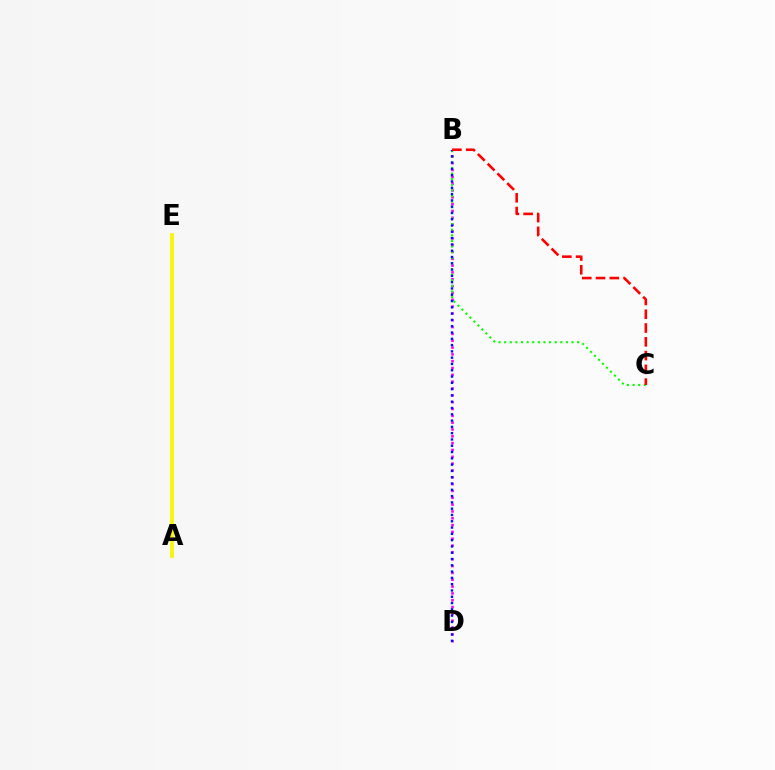{('B', 'D'): [{'color': '#ee00ff', 'line_style': 'dotted', 'thickness': 1.86}, {'color': '#0010ff', 'line_style': 'dotted', 'thickness': 1.71}], ('A', 'E'): [{'color': '#00fff6', 'line_style': 'solid', 'thickness': 1.73}, {'color': '#fcf500', 'line_style': 'solid', 'thickness': 2.66}], ('B', 'C'): [{'color': '#08ff00', 'line_style': 'dotted', 'thickness': 1.53}, {'color': '#ff0000', 'line_style': 'dashed', 'thickness': 1.87}]}